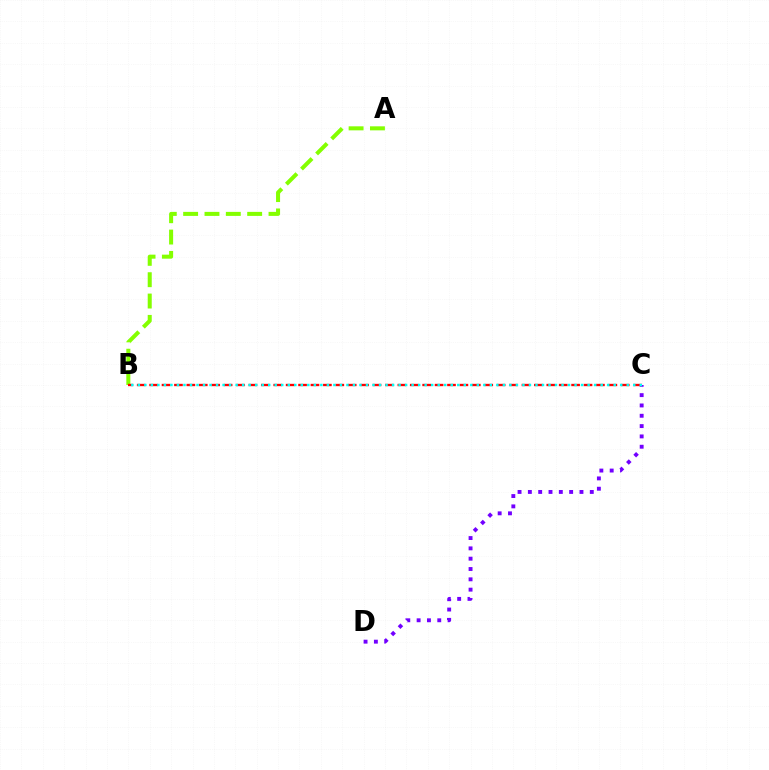{('A', 'B'): [{'color': '#84ff00', 'line_style': 'dashed', 'thickness': 2.9}], ('B', 'C'): [{'color': '#ff0000', 'line_style': 'dashed', 'thickness': 1.69}, {'color': '#00fff6', 'line_style': 'dotted', 'thickness': 1.77}], ('C', 'D'): [{'color': '#7200ff', 'line_style': 'dotted', 'thickness': 2.8}]}